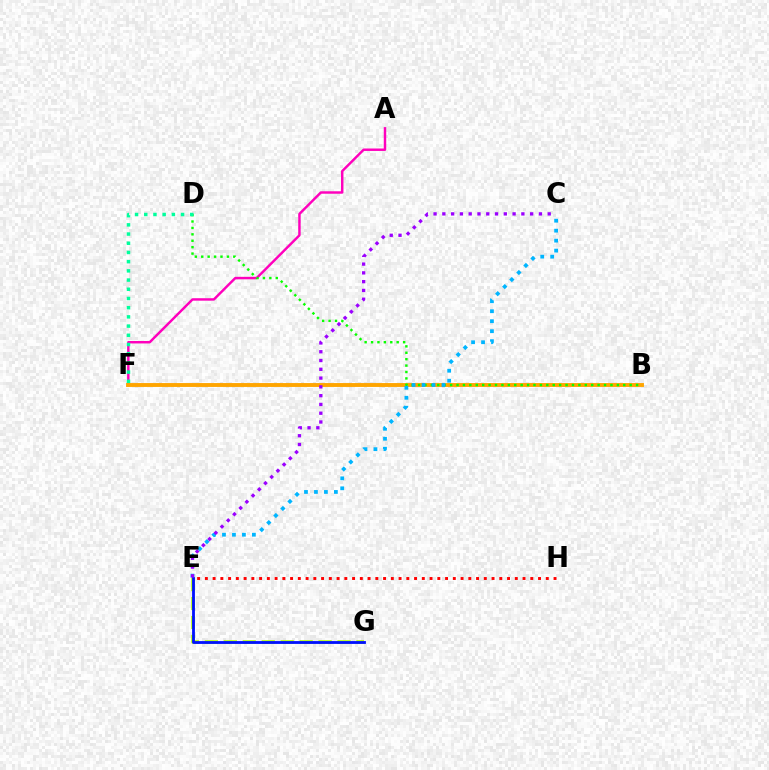{('E', 'G'): [{'color': '#b3ff00', 'line_style': 'dashed', 'thickness': 2.57}, {'color': '#0010ff', 'line_style': 'solid', 'thickness': 2.02}], ('A', 'F'): [{'color': '#ff00bd', 'line_style': 'solid', 'thickness': 1.77}], ('B', 'F'): [{'color': '#ffa500', 'line_style': 'solid', 'thickness': 2.8}], ('B', 'D'): [{'color': '#08ff00', 'line_style': 'dotted', 'thickness': 1.74}], ('D', 'F'): [{'color': '#00ff9d', 'line_style': 'dotted', 'thickness': 2.5}], ('C', 'E'): [{'color': '#00b5ff', 'line_style': 'dotted', 'thickness': 2.71}, {'color': '#9b00ff', 'line_style': 'dotted', 'thickness': 2.39}], ('E', 'H'): [{'color': '#ff0000', 'line_style': 'dotted', 'thickness': 2.11}]}